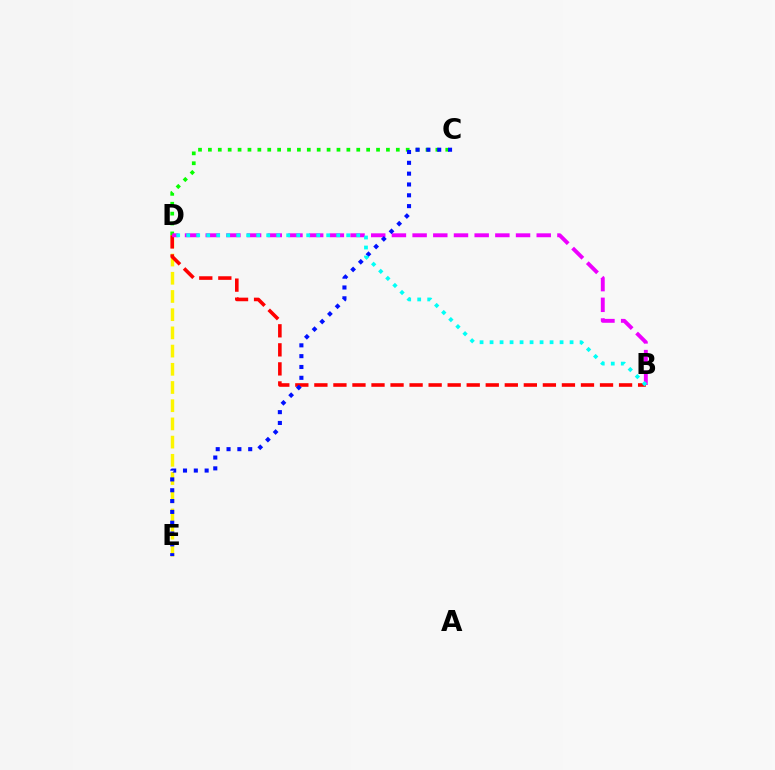{('C', 'D'): [{'color': '#08ff00', 'line_style': 'dotted', 'thickness': 2.69}], ('D', 'E'): [{'color': '#fcf500', 'line_style': 'dashed', 'thickness': 2.47}], ('B', 'D'): [{'color': '#ff0000', 'line_style': 'dashed', 'thickness': 2.59}, {'color': '#ee00ff', 'line_style': 'dashed', 'thickness': 2.81}, {'color': '#00fff6', 'line_style': 'dotted', 'thickness': 2.72}], ('C', 'E'): [{'color': '#0010ff', 'line_style': 'dotted', 'thickness': 2.94}]}